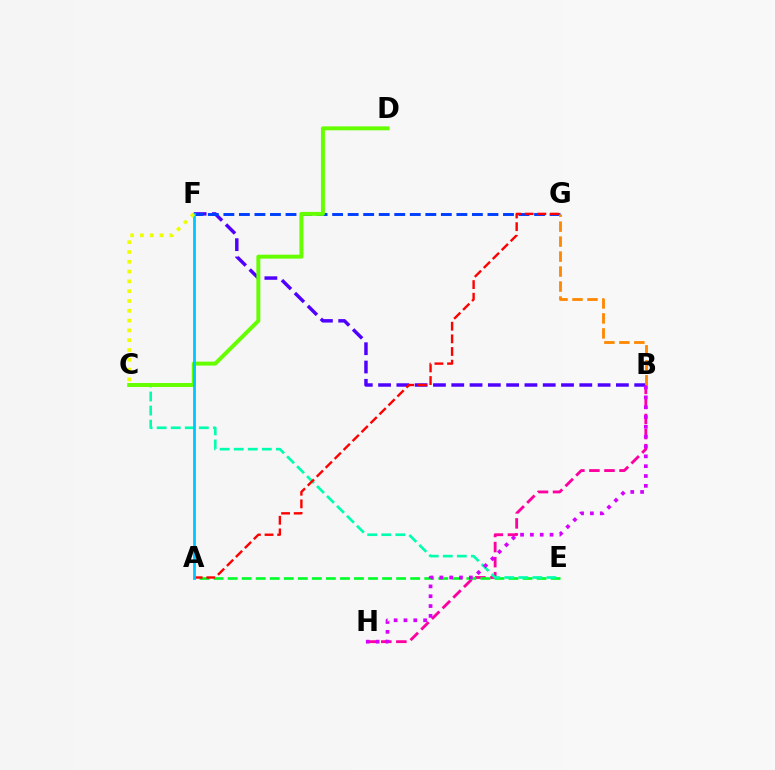{('B', 'H'): [{'color': '#ff00a0', 'line_style': 'dashed', 'thickness': 2.05}, {'color': '#d600ff', 'line_style': 'dotted', 'thickness': 2.67}], ('A', 'E'): [{'color': '#00ff27', 'line_style': 'dashed', 'thickness': 1.91}], ('B', 'F'): [{'color': '#4f00ff', 'line_style': 'dashed', 'thickness': 2.49}], ('F', 'G'): [{'color': '#003fff', 'line_style': 'dashed', 'thickness': 2.11}], ('C', 'E'): [{'color': '#00ffaf', 'line_style': 'dashed', 'thickness': 1.91}], ('C', 'D'): [{'color': '#66ff00', 'line_style': 'solid', 'thickness': 2.85}], ('A', 'G'): [{'color': '#ff0000', 'line_style': 'dashed', 'thickness': 1.72}], ('A', 'F'): [{'color': '#00c7ff', 'line_style': 'solid', 'thickness': 2.01}], ('C', 'F'): [{'color': '#eeff00', 'line_style': 'dotted', 'thickness': 2.66}], ('B', 'G'): [{'color': '#ff8800', 'line_style': 'dashed', 'thickness': 2.03}]}